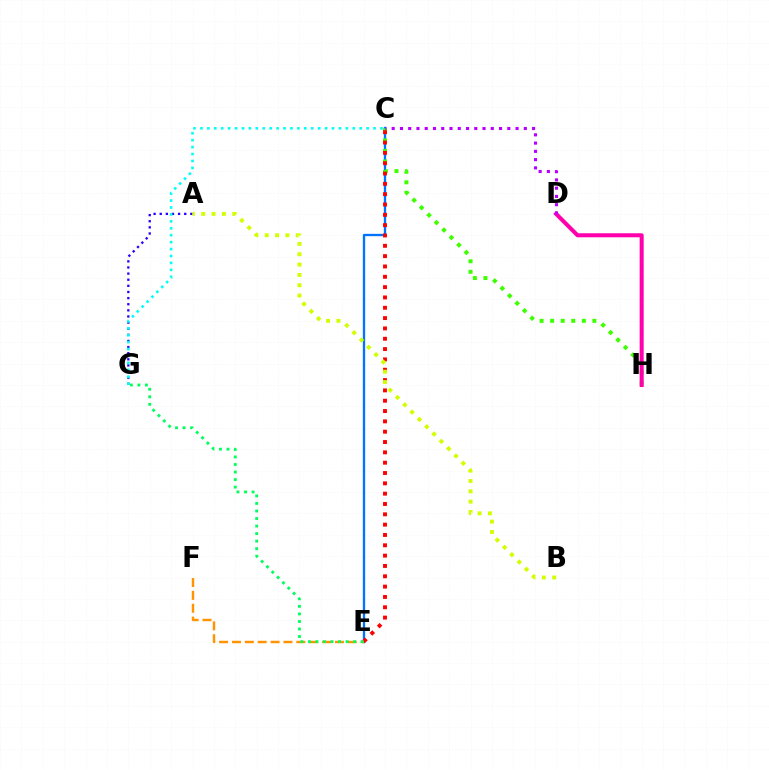{('C', 'E'): [{'color': '#0074ff', 'line_style': 'solid', 'thickness': 1.67}, {'color': '#ff0000', 'line_style': 'dotted', 'thickness': 2.81}], ('C', 'H'): [{'color': '#3dff00', 'line_style': 'dotted', 'thickness': 2.87}], ('D', 'H'): [{'color': '#ff00ac', 'line_style': 'solid', 'thickness': 2.9}], ('E', 'F'): [{'color': '#ff9400', 'line_style': 'dashed', 'thickness': 1.75}], ('A', 'G'): [{'color': '#2500ff', 'line_style': 'dotted', 'thickness': 1.66}], ('C', 'G'): [{'color': '#00fff6', 'line_style': 'dotted', 'thickness': 1.88}], ('E', 'G'): [{'color': '#00ff5c', 'line_style': 'dotted', 'thickness': 2.05}], ('C', 'D'): [{'color': '#b900ff', 'line_style': 'dotted', 'thickness': 2.24}], ('A', 'B'): [{'color': '#d1ff00', 'line_style': 'dotted', 'thickness': 2.81}]}